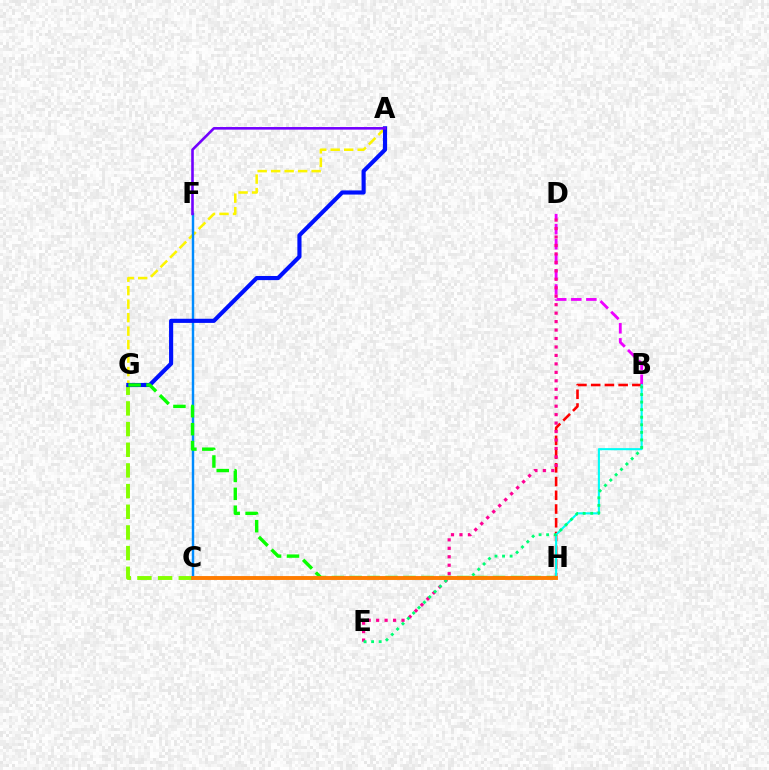{('B', 'D'): [{'color': '#ee00ff', 'line_style': 'dashed', 'thickness': 2.05}], ('A', 'G'): [{'color': '#fcf500', 'line_style': 'dashed', 'thickness': 1.83}, {'color': '#0010ff', 'line_style': 'solid', 'thickness': 2.98}], ('B', 'H'): [{'color': '#ff0000', 'line_style': 'dashed', 'thickness': 1.87}, {'color': '#00fff6', 'line_style': 'solid', 'thickness': 1.52}], ('C', 'G'): [{'color': '#84ff00', 'line_style': 'dashed', 'thickness': 2.81}], ('D', 'E'): [{'color': '#ff0094', 'line_style': 'dotted', 'thickness': 2.3}], ('C', 'F'): [{'color': '#008cff', 'line_style': 'solid', 'thickness': 1.76}], ('B', 'E'): [{'color': '#00ff74', 'line_style': 'dotted', 'thickness': 2.05}], ('G', 'H'): [{'color': '#08ff00', 'line_style': 'dashed', 'thickness': 2.43}], ('A', 'F'): [{'color': '#7200ff', 'line_style': 'solid', 'thickness': 1.88}], ('C', 'H'): [{'color': '#ff7c00', 'line_style': 'solid', 'thickness': 2.8}]}